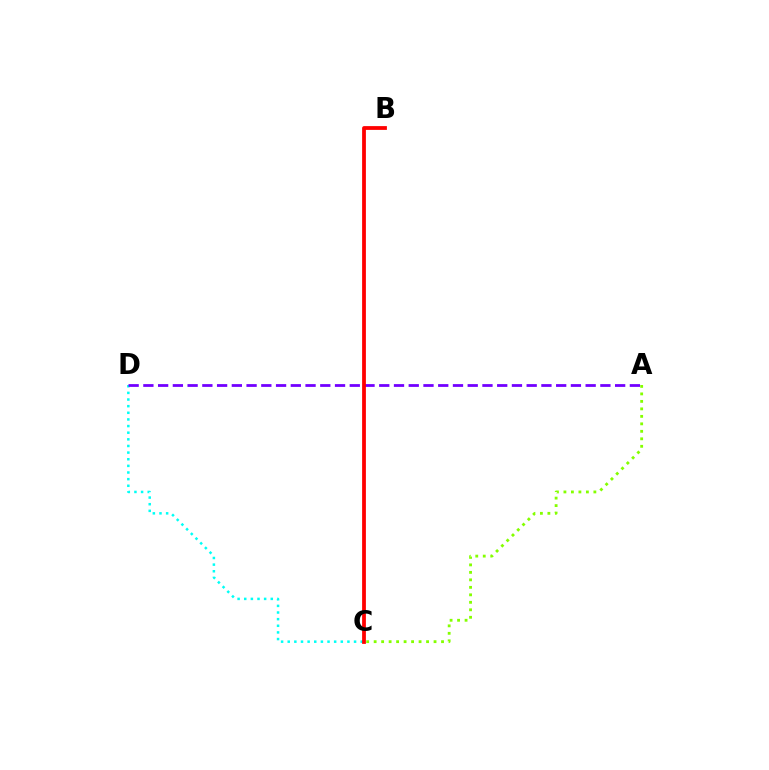{('A', 'C'): [{'color': '#84ff00', 'line_style': 'dotted', 'thickness': 2.03}], ('C', 'D'): [{'color': '#00fff6', 'line_style': 'dotted', 'thickness': 1.8}], ('A', 'D'): [{'color': '#7200ff', 'line_style': 'dashed', 'thickness': 2.0}], ('B', 'C'): [{'color': '#ff0000', 'line_style': 'solid', 'thickness': 2.72}]}